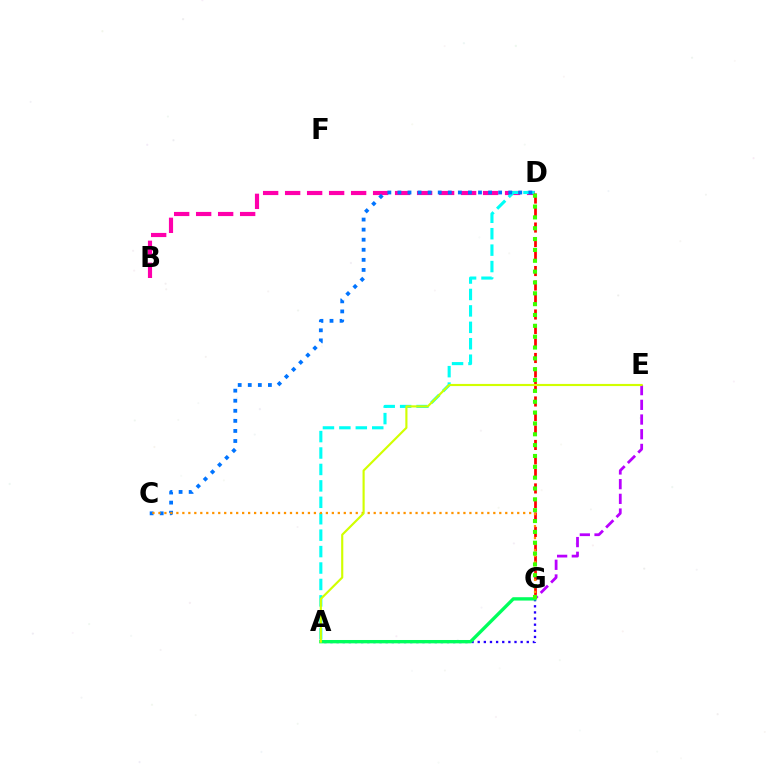{('A', 'G'): [{'color': '#2500ff', 'line_style': 'dotted', 'thickness': 1.67}, {'color': '#00ff5c', 'line_style': 'solid', 'thickness': 2.41}], ('B', 'D'): [{'color': '#ff00ac', 'line_style': 'dashed', 'thickness': 2.99}], ('A', 'D'): [{'color': '#00fff6', 'line_style': 'dashed', 'thickness': 2.23}], ('D', 'G'): [{'color': '#ff0000', 'line_style': 'dashed', 'thickness': 1.97}, {'color': '#3dff00', 'line_style': 'dotted', 'thickness': 2.95}], ('E', 'G'): [{'color': '#b900ff', 'line_style': 'dashed', 'thickness': 2.0}], ('C', 'D'): [{'color': '#0074ff', 'line_style': 'dotted', 'thickness': 2.74}], ('C', 'G'): [{'color': '#ff9400', 'line_style': 'dotted', 'thickness': 1.62}], ('A', 'E'): [{'color': '#d1ff00', 'line_style': 'solid', 'thickness': 1.55}]}